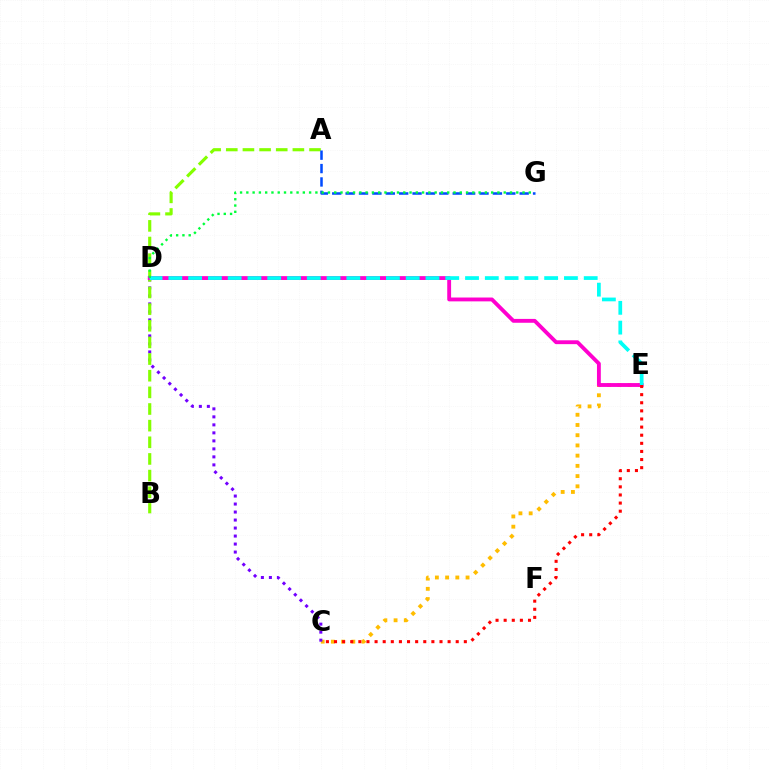{('C', 'E'): [{'color': '#ffbd00', 'line_style': 'dotted', 'thickness': 2.78}, {'color': '#ff0000', 'line_style': 'dotted', 'thickness': 2.2}], ('C', 'D'): [{'color': '#7200ff', 'line_style': 'dotted', 'thickness': 2.17}], ('A', 'B'): [{'color': '#84ff00', 'line_style': 'dashed', 'thickness': 2.26}], ('D', 'E'): [{'color': '#ff00cf', 'line_style': 'solid', 'thickness': 2.77}, {'color': '#00fff6', 'line_style': 'dashed', 'thickness': 2.69}], ('A', 'G'): [{'color': '#004bff', 'line_style': 'dashed', 'thickness': 1.82}], ('D', 'G'): [{'color': '#00ff39', 'line_style': 'dotted', 'thickness': 1.71}]}